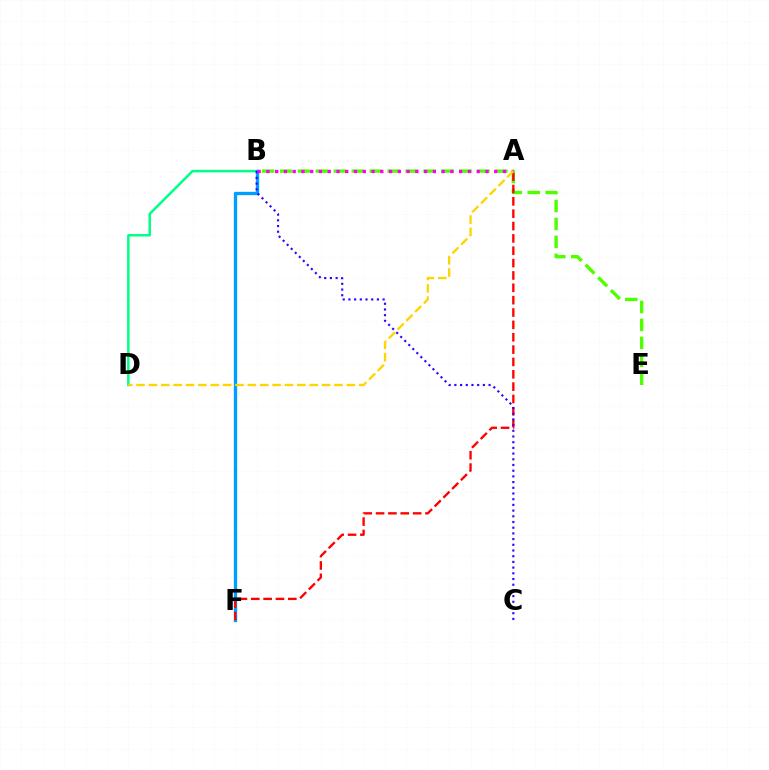{('B', 'D'): [{'color': '#00ff86', 'line_style': 'solid', 'thickness': 1.79}], ('B', 'E'): [{'color': '#4fff00', 'line_style': 'dashed', 'thickness': 2.44}], ('B', 'F'): [{'color': '#009eff', 'line_style': 'solid', 'thickness': 2.41}], ('A', 'F'): [{'color': '#ff0000', 'line_style': 'dashed', 'thickness': 1.68}], ('B', 'C'): [{'color': '#3700ff', 'line_style': 'dotted', 'thickness': 1.55}], ('A', 'B'): [{'color': '#ff00ed', 'line_style': 'dotted', 'thickness': 2.38}], ('A', 'D'): [{'color': '#ffd500', 'line_style': 'dashed', 'thickness': 1.68}]}